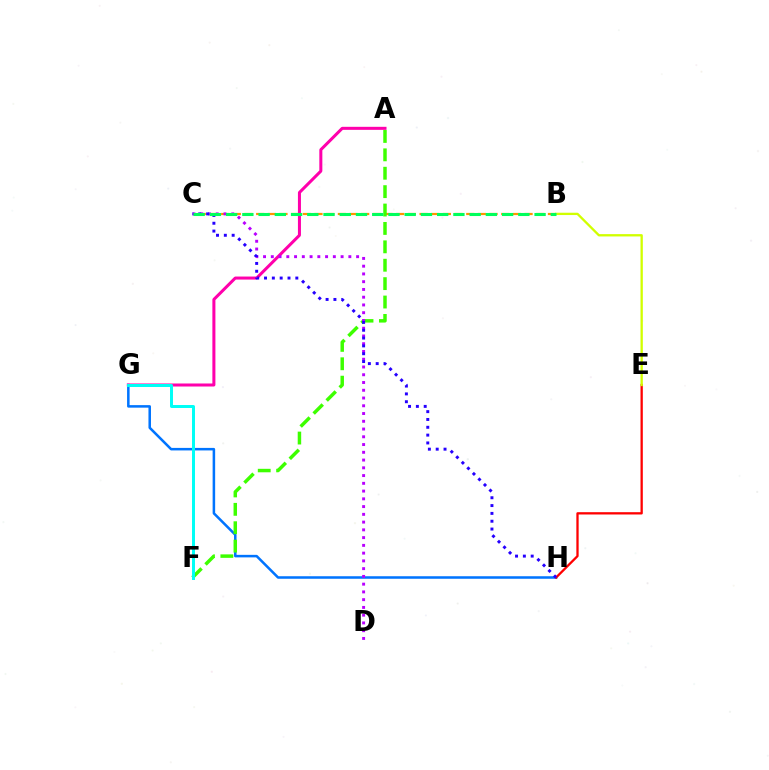{('B', 'C'): [{'color': '#ff9400', 'line_style': 'dashed', 'thickness': 1.59}, {'color': '#00ff5c', 'line_style': 'dashed', 'thickness': 2.21}], ('G', 'H'): [{'color': '#0074ff', 'line_style': 'solid', 'thickness': 1.82}], ('A', 'G'): [{'color': '#ff00ac', 'line_style': 'solid', 'thickness': 2.18}], ('E', 'H'): [{'color': '#ff0000', 'line_style': 'solid', 'thickness': 1.66}], ('B', 'E'): [{'color': '#d1ff00', 'line_style': 'solid', 'thickness': 1.67}], ('A', 'F'): [{'color': '#3dff00', 'line_style': 'dashed', 'thickness': 2.5}], ('C', 'D'): [{'color': '#b900ff', 'line_style': 'dotted', 'thickness': 2.11}], ('F', 'G'): [{'color': '#00fff6', 'line_style': 'solid', 'thickness': 2.15}], ('C', 'H'): [{'color': '#2500ff', 'line_style': 'dotted', 'thickness': 2.13}]}